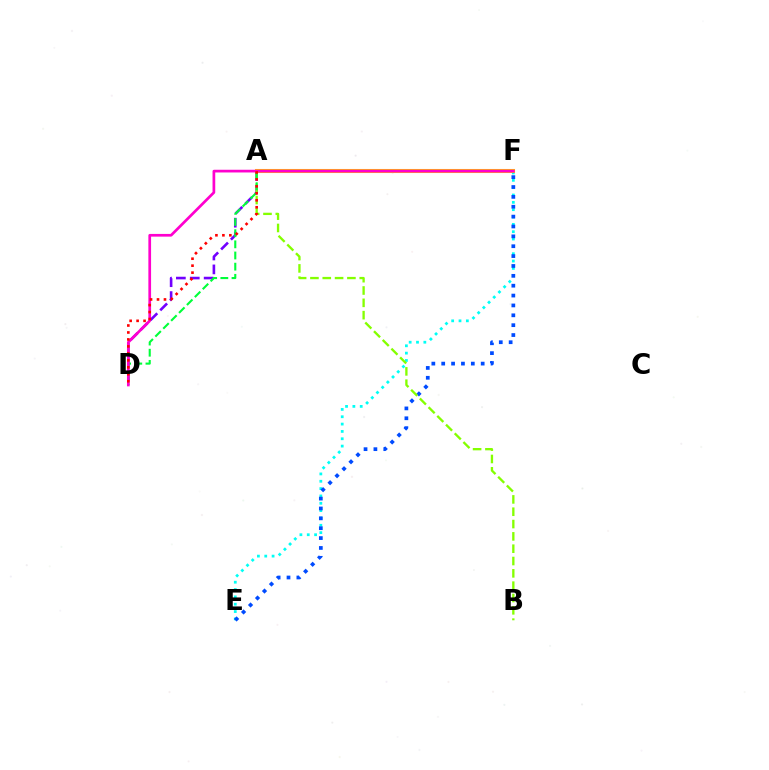{('E', 'F'): [{'color': '#00fff6', 'line_style': 'dotted', 'thickness': 1.99}, {'color': '#004bff', 'line_style': 'dotted', 'thickness': 2.68}], ('A', 'D'): [{'color': '#7200ff', 'line_style': 'dashed', 'thickness': 1.89}, {'color': '#00ff39', 'line_style': 'dashed', 'thickness': 1.52}, {'color': '#ff0000', 'line_style': 'dotted', 'thickness': 1.89}], ('A', 'B'): [{'color': '#84ff00', 'line_style': 'dashed', 'thickness': 1.67}], ('A', 'F'): [{'color': '#ffbd00', 'line_style': 'solid', 'thickness': 2.93}], ('D', 'F'): [{'color': '#ff00cf', 'line_style': 'solid', 'thickness': 1.95}]}